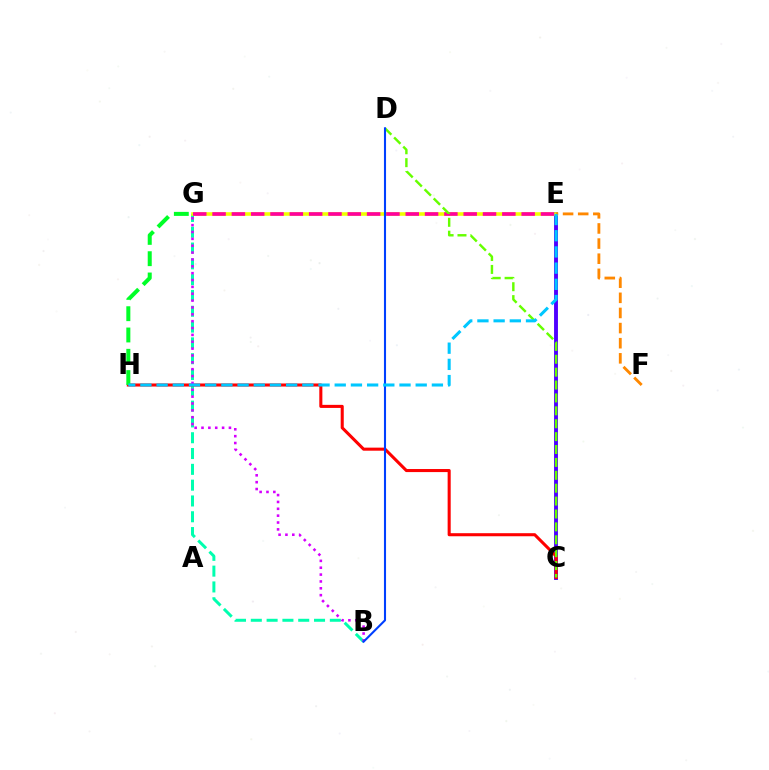{('B', 'G'): [{'color': '#00ffaf', 'line_style': 'dashed', 'thickness': 2.15}, {'color': '#d600ff', 'line_style': 'dotted', 'thickness': 1.86}], ('C', 'E'): [{'color': '#4f00ff', 'line_style': 'solid', 'thickness': 2.8}], ('E', 'G'): [{'color': '#eeff00', 'line_style': 'solid', 'thickness': 2.58}, {'color': '#ff00a0', 'line_style': 'dashed', 'thickness': 2.62}], ('C', 'H'): [{'color': '#ff0000', 'line_style': 'solid', 'thickness': 2.21}], ('E', 'F'): [{'color': '#ff8800', 'line_style': 'dashed', 'thickness': 2.05}], ('G', 'H'): [{'color': '#00ff27', 'line_style': 'dashed', 'thickness': 2.89}], ('C', 'D'): [{'color': '#66ff00', 'line_style': 'dashed', 'thickness': 1.75}], ('B', 'D'): [{'color': '#003fff', 'line_style': 'solid', 'thickness': 1.51}], ('E', 'H'): [{'color': '#00c7ff', 'line_style': 'dashed', 'thickness': 2.2}]}